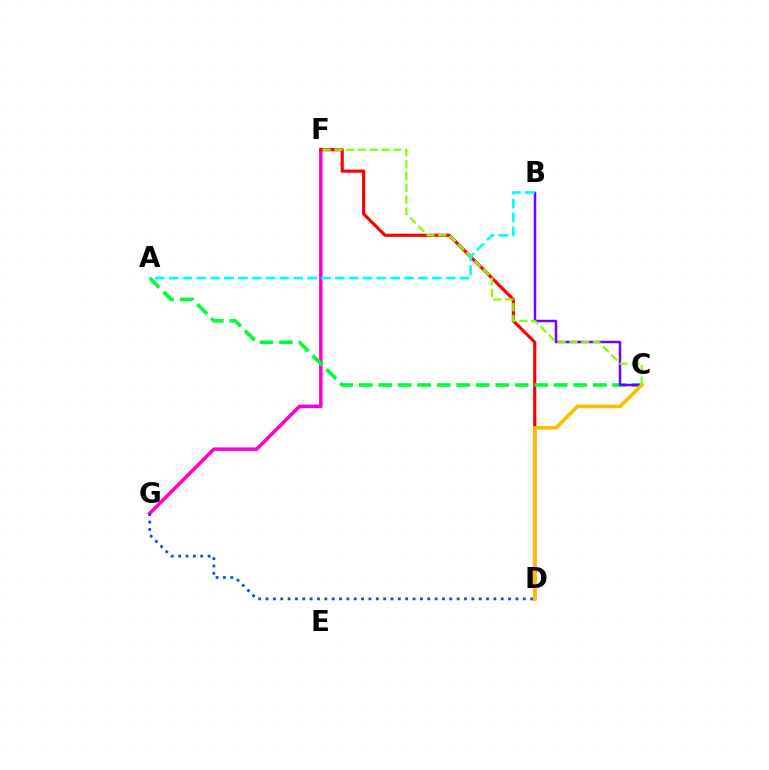{('F', 'G'): [{'color': '#ff00cf', 'line_style': 'solid', 'thickness': 2.54}], ('D', 'F'): [{'color': '#ff0000', 'line_style': 'solid', 'thickness': 2.27}], ('D', 'G'): [{'color': '#004bff', 'line_style': 'dotted', 'thickness': 2.0}], ('A', 'C'): [{'color': '#00ff39', 'line_style': 'dashed', 'thickness': 2.65}], ('B', 'C'): [{'color': '#7200ff', 'line_style': 'solid', 'thickness': 1.78}], ('C', 'D'): [{'color': '#ffbd00', 'line_style': 'solid', 'thickness': 2.6}], ('C', 'F'): [{'color': '#84ff00', 'line_style': 'dashed', 'thickness': 1.6}], ('A', 'B'): [{'color': '#00fff6', 'line_style': 'dashed', 'thickness': 1.88}]}